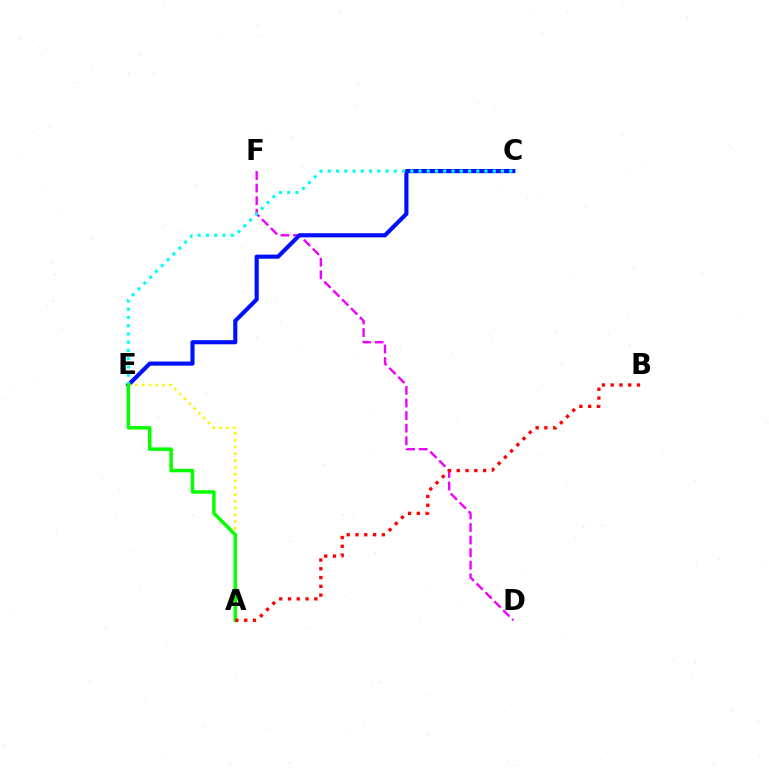{('D', 'F'): [{'color': '#ee00ff', 'line_style': 'dashed', 'thickness': 1.71}], ('C', 'E'): [{'color': '#0010ff', 'line_style': 'solid', 'thickness': 2.97}, {'color': '#00fff6', 'line_style': 'dotted', 'thickness': 2.24}], ('A', 'E'): [{'color': '#fcf500', 'line_style': 'dotted', 'thickness': 1.84}, {'color': '#08ff00', 'line_style': 'solid', 'thickness': 2.52}], ('A', 'B'): [{'color': '#ff0000', 'line_style': 'dotted', 'thickness': 2.38}]}